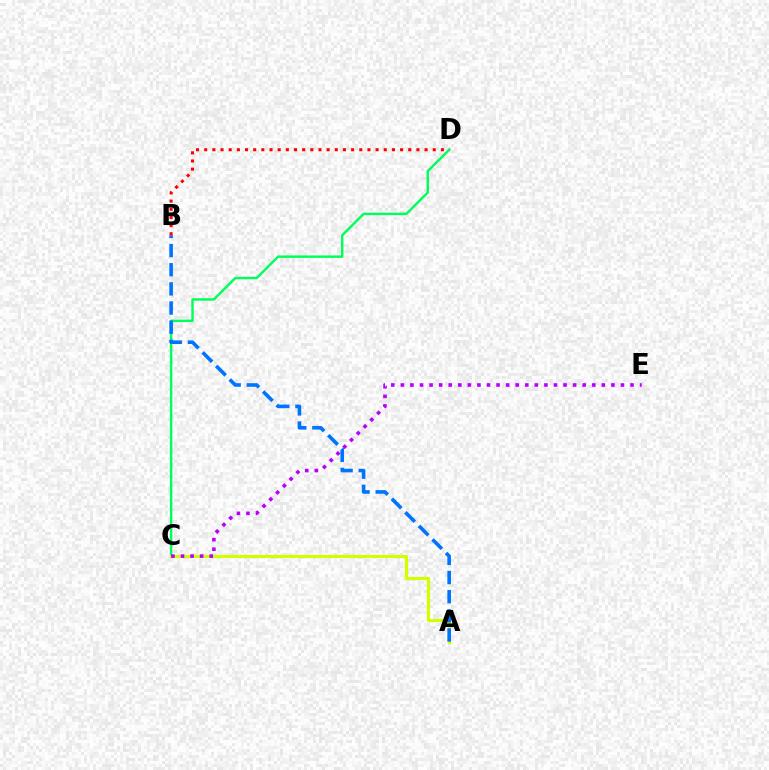{('C', 'D'): [{'color': '#00ff5c', 'line_style': 'solid', 'thickness': 1.76}], ('A', 'C'): [{'color': '#d1ff00', 'line_style': 'solid', 'thickness': 2.26}], ('A', 'B'): [{'color': '#0074ff', 'line_style': 'dashed', 'thickness': 2.6}], ('B', 'D'): [{'color': '#ff0000', 'line_style': 'dotted', 'thickness': 2.22}], ('C', 'E'): [{'color': '#b900ff', 'line_style': 'dotted', 'thickness': 2.6}]}